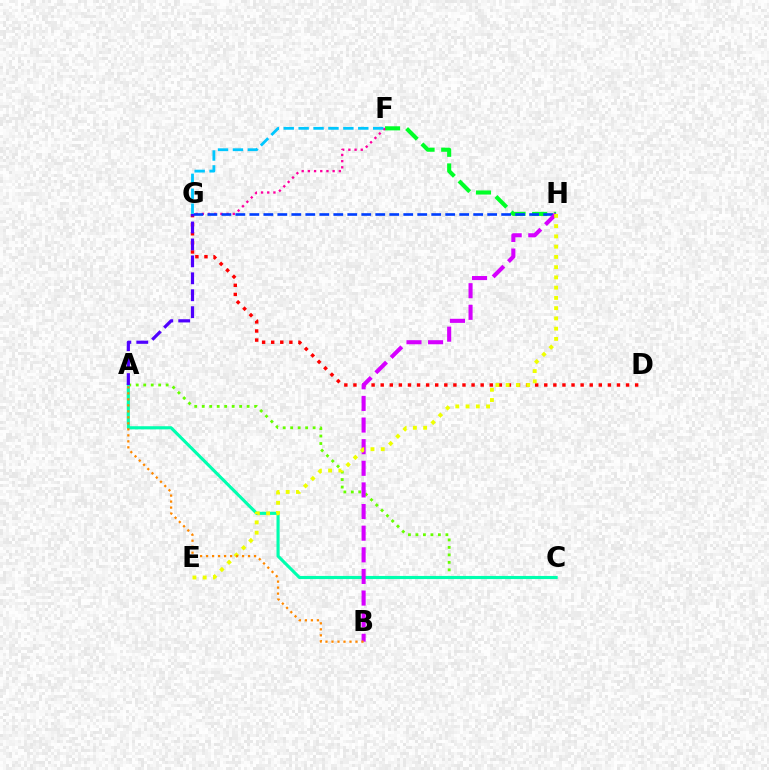{('A', 'C'): [{'color': '#66ff00', 'line_style': 'dotted', 'thickness': 2.03}, {'color': '#00ffaf', 'line_style': 'solid', 'thickness': 2.24}], ('F', 'H'): [{'color': '#00ff27', 'line_style': 'dashed', 'thickness': 2.94}], ('D', 'G'): [{'color': '#ff0000', 'line_style': 'dotted', 'thickness': 2.47}], ('F', 'G'): [{'color': '#ff00a0', 'line_style': 'dotted', 'thickness': 1.68}, {'color': '#00c7ff', 'line_style': 'dashed', 'thickness': 2.03}], ('G', 'H'): [{'color': '#003fff', 'line_style': 'dashed', 'thickness': 1.9}], ('A', 'G'): [{'color': '#4f00ff', 'line_style': 'dashed', 'thickness': 2.3}], ('B', 'H'): [{'color': '#d600ff', 'line_style': 'dashed', 'thickness': 2.94}], ('E', 'H'): [{'color': '#eeff00', 'line_style': 'dotted', 'thickness': 2.79}], ('A', 'B'): [{'color': '#ff8800', 'line_style': 'dotted', 'thickness': 1.63}]}